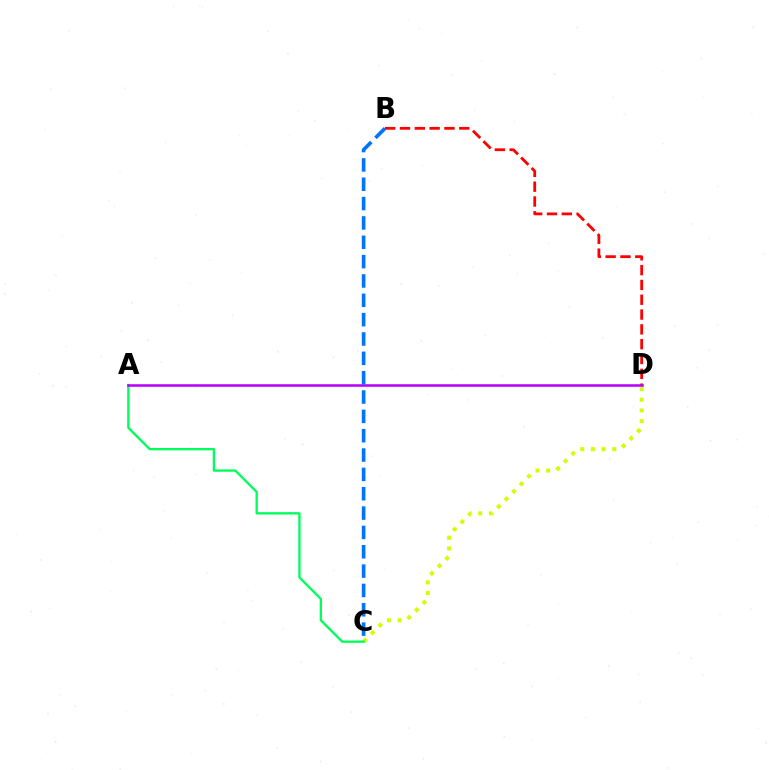{('C', 'D'): [{'color': '#d1ff00', 'line_style': 'dotted', 'thickness': 2.91}], ('A', 'C'): [{'color': '#00ff5c', 'line_style': 'solid', 'thickness': 1.68}], ('B', 'D'): [{'color': '#ff0000', 'line_style': 'dashed', 'thickness': 2.01}], ('A', 'D'): [{'color': '#b900ff', 'line_style': 'solid', 'thickness': 1.83}], ('B', 'C'): [{'color': '#0074ff', 'line_style': 'dashed', 'thickness': 2.63}]}